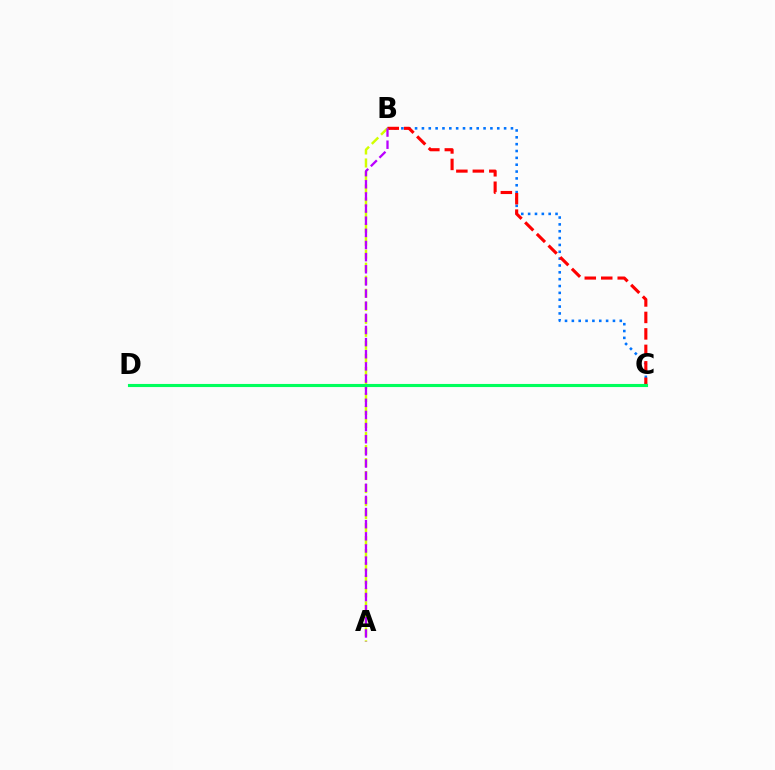{('B', 'C'): [{'color': '#0074ff', 'line_style': 'dotted', 'thickness': 1.86}, {'color': '#ff0000', 'line_style': 'dashed', 'thickness': 2.24}], ('A', 'B'): [{'color': '#d1ff00', 'line_style': 'dashed', 'thickness': 1.77}, {'color': '#b900ff', 'line_style': 'dashed', 'thickness': 1.65}], ('C', 'D'): [{'color': '#00ff5c', 'line_style': 'solid', 'thickness': 2.24}]}